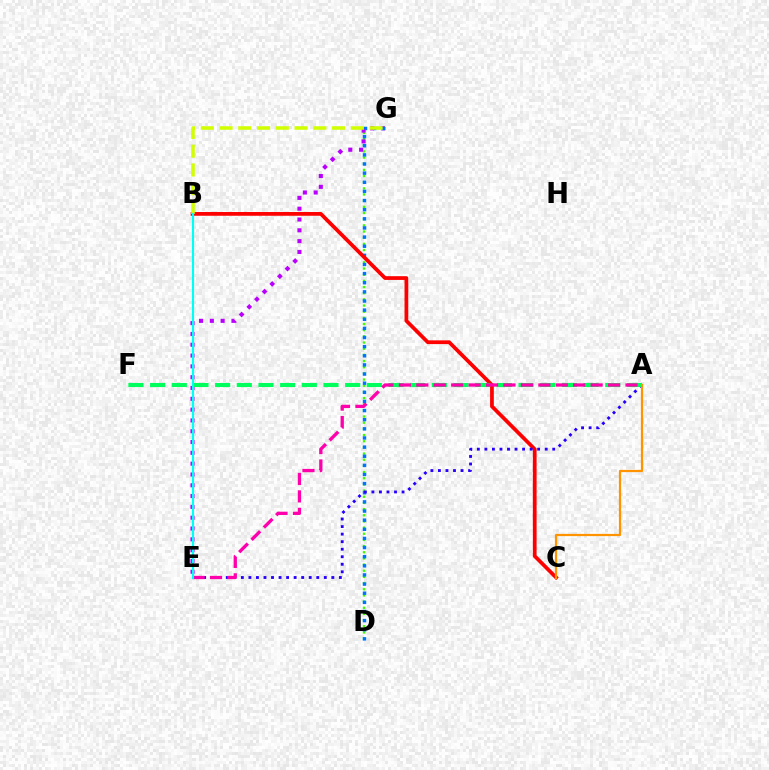{('D', 'G'): [{'color': '#3dff00', 'line_style': 'dotted', 'thickness': 1.68}, {'color': '#0074ff', 'line_style': 'dotted', 'thickness': 2.48}], ('E', 'G'): [{'color': '#b900ff', 'line_style': 'dotted', 'thickness': 2.94}], ('B', 'C'): [{'color': '#ff0000', 'line_style': 'solid', 'thickness': 2.7}], ('A', 'E'): [{'color': '#2500ff', 'line_style': 'dotted', 'thickness': 2.05}, {'color': '#ff00ac', 'line_style': 'dashed', 'thickness': 2.37}], ('A', 'F'): [{'color': '#00ff5c', 'line_style': 'dashed', 'thickness': 2.94}], ('B', 'G'): [{'color': '#d1ff00', 'line_style': 'dashed', 'thickness': 2.55}], ('A', 'C'): [{'color': '#ff9400', 'line_style': 'solid', 'thickness': 1.61}], ('B', 'E'): [{'color': '#00fff6', 'line_style': 'solid', 'thickness': 1.55}]}